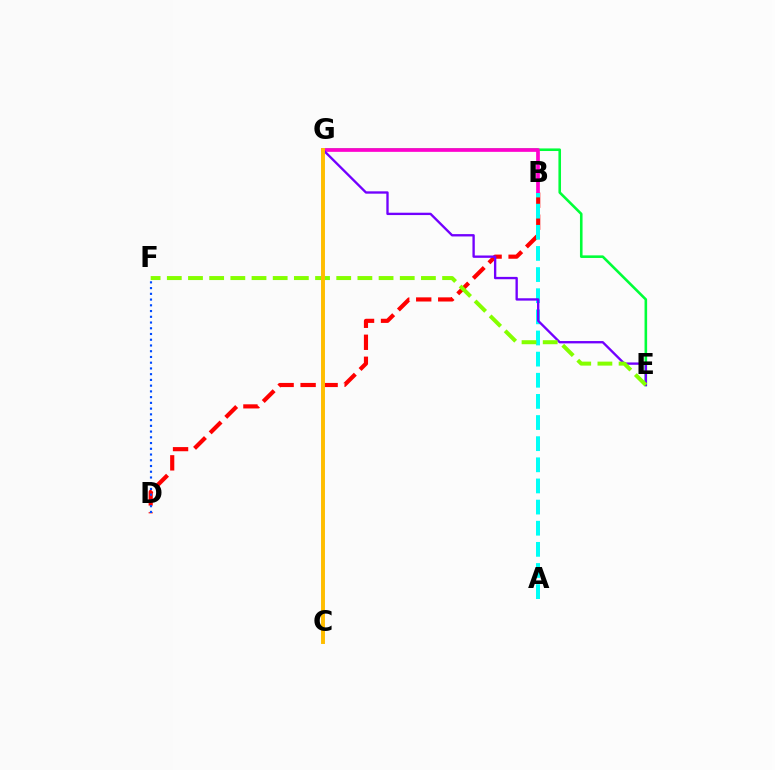{('B', 'D'): [{'color': '#ff0000', 'line_style': 'dashed', 'thickness': 2.99}], ('E', 'G'): [{'color': '#00ff39', 'line_style': 'solid', 'thickness': 1.86}, {'color': '#7200ff', 'line_style': 'solid', 'thickness': 1.69}], ('B', 'G'): [{'color': '#ff00cf', 'line_style': 'solid', 'thickness': 2.66}], ('A', 'B'): [{'color': '#00fff6', 'line_style': 'dashed', 'thickness': 2.87}], ('E', 'F'): [{'color': '#84ff00', 'line_style': 'dashed', 'thickness': 2.88}], ('D', 'F'): [{'color': '#004bff', 'line_style': 'dotted', 'thickness': 1.56}], ('C', 'G'): [{'color': '#ffbd00', 'line_style': 'solid', 'thickness': 2.83}]}